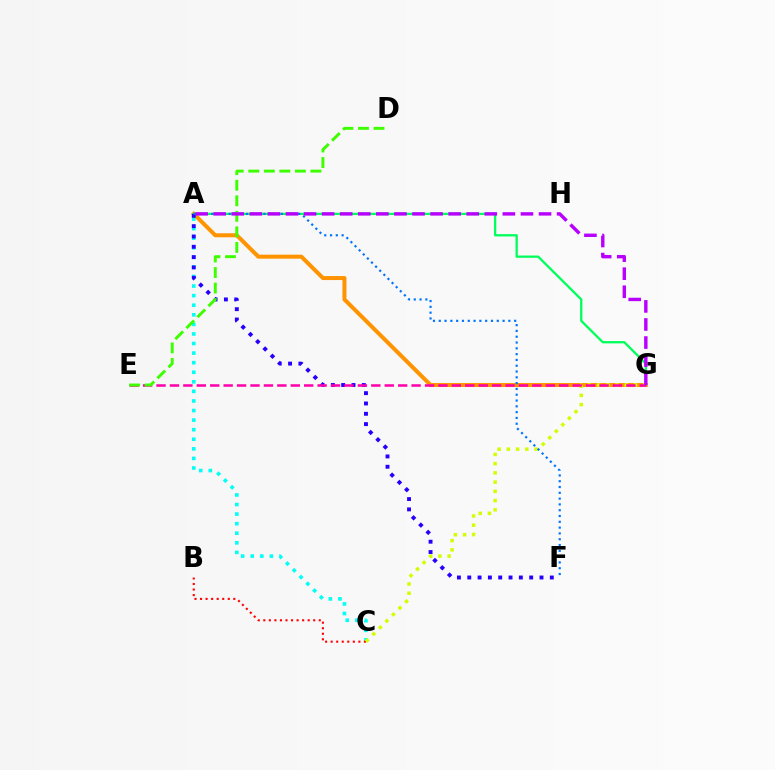{('A', 'C'): [{'color': '#00fff6', 'line_style': 'dotted', 'thickness': 2.6}], ('A', 'G'): [{'color': '#ff9400', 'line_style': 'solid', 'thickness': 2.89}, {'color': '#00ff5c', 'line_style': 'solid', 'thickness': 1.66}, {'color': '#b900ff', 'line_style': 'dashed', 'thickness': 2.46}], ('B', 'C'): [{'color': '#ff0000', 'line_style': 'dotted', 'thickness': 1.51}], ('A', 'F'): [{'color': '#2500ff', 'line_style': 'dotted', 'thickness': 2.8}, {'color': '#0074ff', 'line_style': 'dotted', 'thickness': 1.58}], ('C', 'G'): [{'color': '#d1ff00', 'line_style': 'dotted', 'thickness': 2.51}], ('E', 'G'): [{'color': '#ff00ac', 'line_style': 'dashed', 'thickness': 1.82}], ('D', 'E'): [{'color': '#3dff00', 'line_style': 'dashed', 'thickness': 2.11}]}